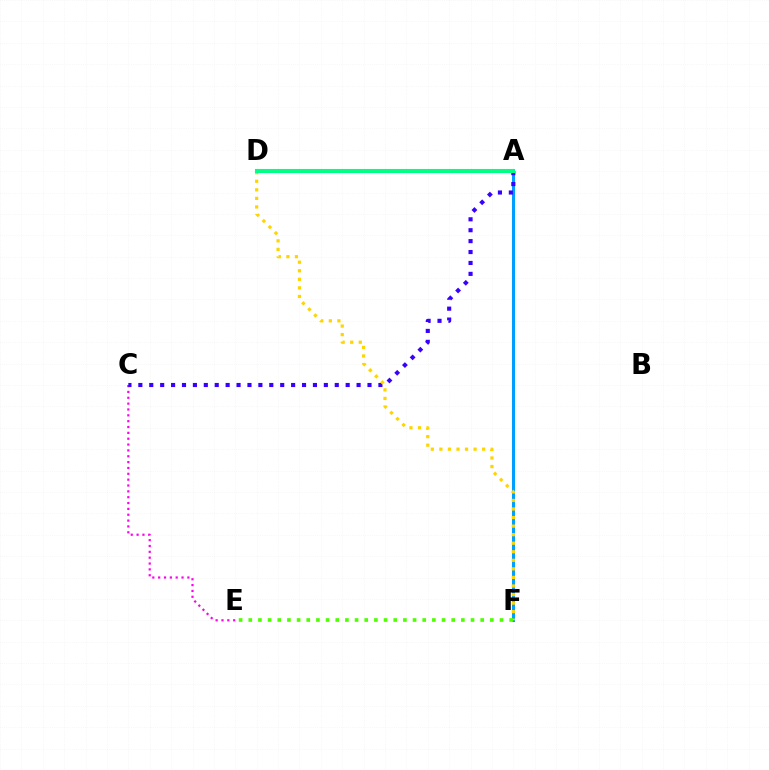{('A', 'F'): [{'color': '#009eff', 'line_style': 'solid', 'thickness': 2.17}], ('C', 'E'): [{'color': '#ff00ed', 'line_style': 'dotted', 'thickness': 1.59}], ('A', 'C'): [{'color': '#3700ff', 'line_style': 'dotted', 'thickness': 2.96}], ('D', 'F'): [{'color': '#ffd500', 'line_style': 'dotted', 'thickness': 2.32}], ('A', 'D'): [{'color': '#ff0000', 'line_style': 'dotted', 'thickness': 2.14}, {'color': '#00ff86', 'line_style': 'solid', 'thickness': 2.94}], ('E', 'F'): [{'color': '#4fff00', 'line_style': 'dotted', 'thickness': 2.63}]}